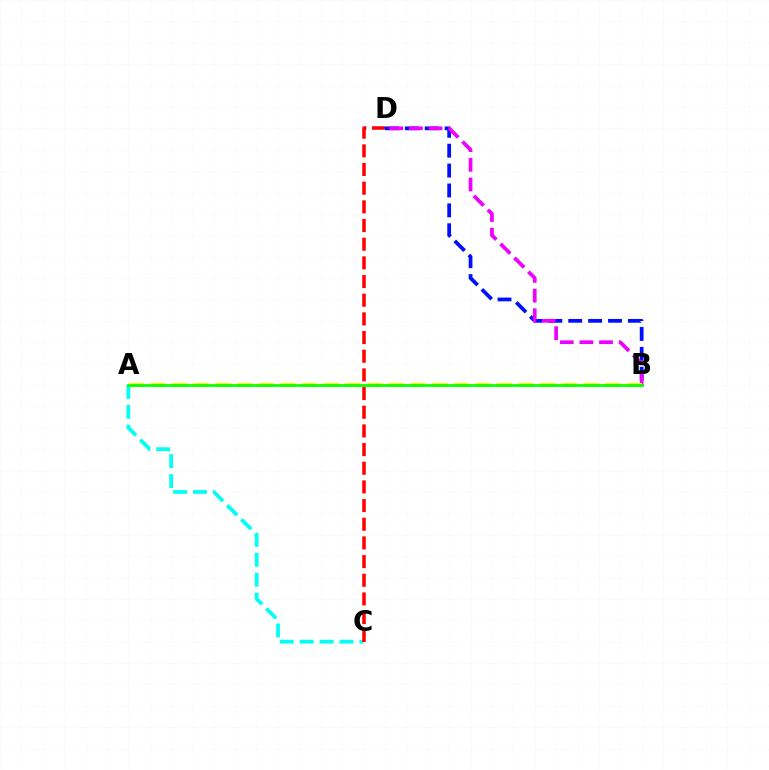{('B', 'D'): [{'color': '#0010ff', 'line_style': 'dashed', 'thickness': 2.7}, {'color': '#ee00ff', 'line_style': 'dashed', 'thickness': 2.67}], ('A', 'B'): [{'color': '#fcf500', 'line_style': 'dashed', 'thickness': 2.94}, {'color': '#08ff00', 'line_style': 'solid', 'thickness': 1.99}], ('A', 'C'): [{'color': '#00fff6', 'line_style': 'dashed', 'thickness': 2.7}], ('C', 'D'): [{'color': '#ff0000', 'line_style': 'dashed', 'thickness': 2.54}]}